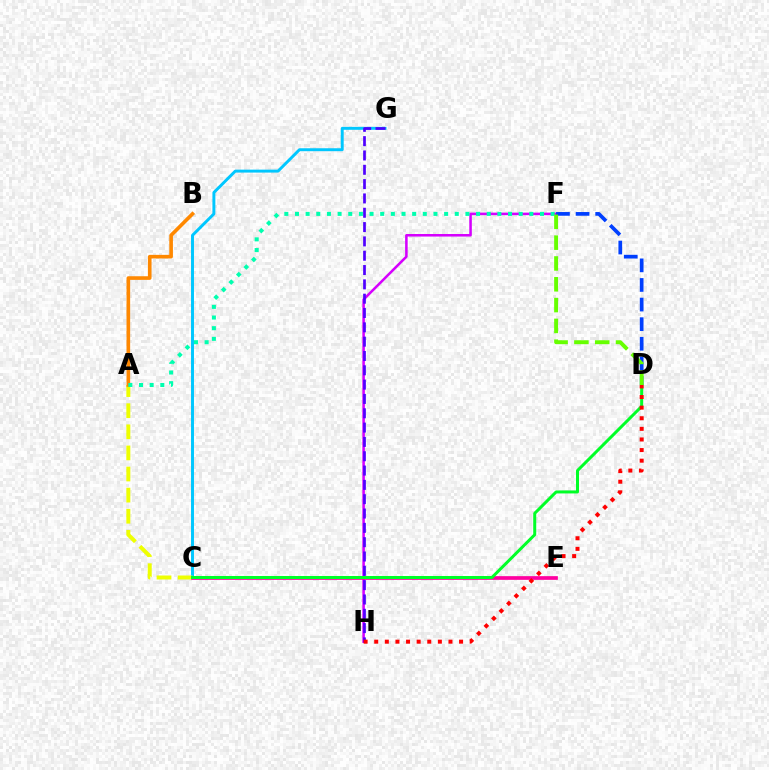{('C', 'G'): [{'color': '#00c7ff', 'line_style': 'solid', 'thickness': 2.12}], ('A', 'C'): [{'color': '#eeff00', 'line_style': 'dashed', 'thickness': 2.87}], ('F', 'H'): [{'color': '#d600ff', 'line_style': 'solid', 'thickness': 1.83}], ('A', 'B'): [{'color': '#ff8800', 'line_style': 'solid', 'thickness': 2.61}], ('C', 'E'): [{'color': '#ff00a0', 'line_style': 'solid', 'thickness': 2.66}], ('D', 'F'): [{'color': '#003fff', 'line_style': 'dashed', 'thickness': 2.66}, {'color': '#66ff00', 'line_style': 'dashed', 'thickness': 2.83}], ('C', 'D'): [{'color': '#00ff27', 'line_style': 'solid', 'thickness': 2.15}], ('A', 'F'): [{'color': '#00ffaf', 'line_style': 'dotted', 'thickness': 2.89}], ('G', 'H'): [{'color': '#4f00ff', 'line_style': 'dashed', 'thickness': 1.95}], ('D', 'H'): [{'color': '#ff0000', 'line_style': 'dotted', 'thickness': 2.88}]}